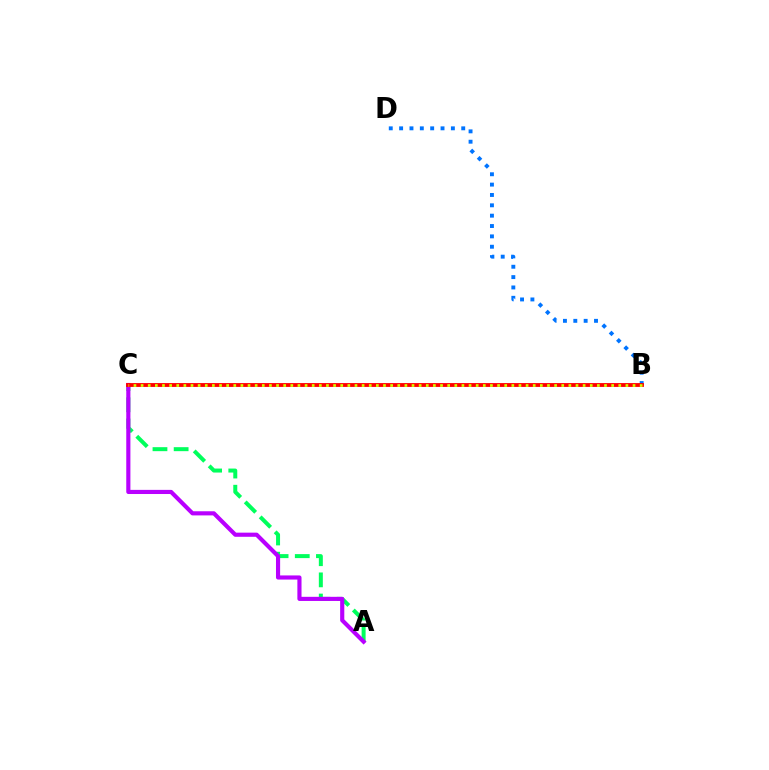{('A', 'C'): [{'color': '#00ff5c', 'line_style': 'dashed', 'thickness': 2.88}, {'color': '#b900ff', 'line_style': 'solid', 'thickness': 2.98}], ('B', 'D'): [{'color': '#0074ff', 'line_style': 'dotted', 'thickness': 2.81}], ('B', 'C'): [{'color': '#ff0000', 'line_style': 'solid', 'thickness': 2.77}, {'color': '#d1ff00', 'line_style': 'dotted', 'thickness': 1.94}]}